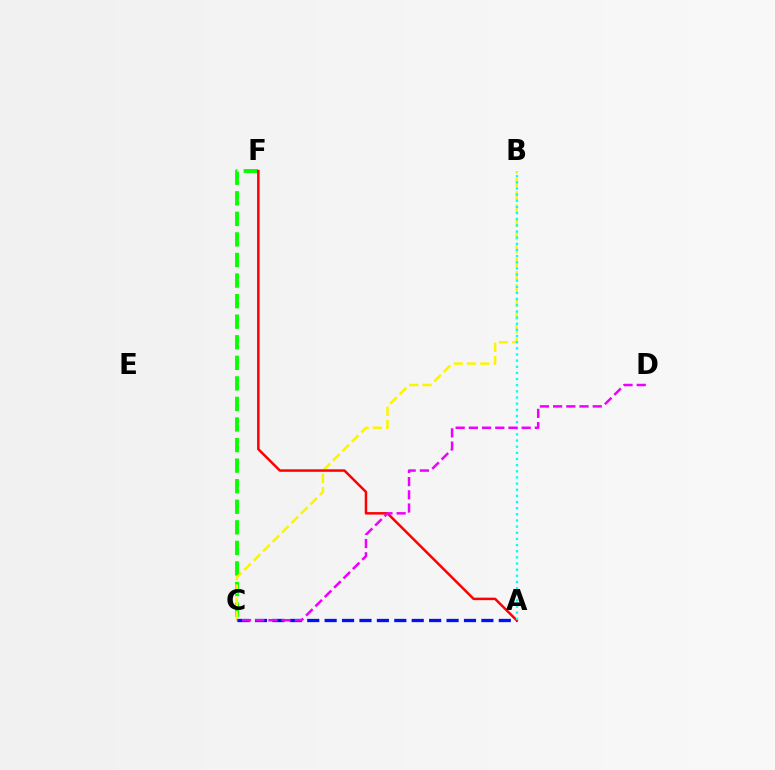{('C', 'F'): [{'color': '#08ff00', 'line_style': 'dashed', 'thickness': 2.79}], ('B', 'C'): [{'color': '#fcf500', 'line_style': 'dashed', 'thickness': 1.81}], ('A', 'C'): [{'color': '#0010ff', 'line_style': 'dashed', 'thickness': 2.37}], ('A', 'F'): [{'color': '#ff0000', 'line_style': 'solid', 'thickness': 1.79}], ('A', 'B'): [{'color': '#00fff6', 'line_style': 'dotted', 'thickness': 1.67}], ('C', 'D'): [{'color': '#ee00ff', 'line_style': 'dashed', 'thickness': 1.79}]}